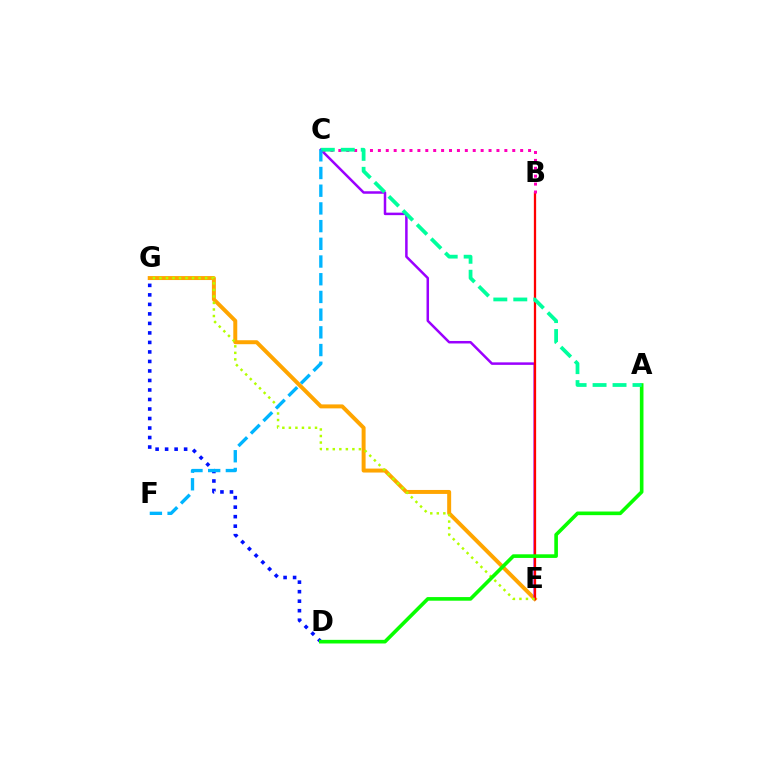{('D', 'G'): [{'color': '#0010ff', 'line_style': 'dotted', 'thickness': 2.58}], ('E', 'G'): [{'color': '#ffa500', 'line_style': 'solid', 'thickness': 2.85}, {'color': '#b3ff00', 'line_style': 'dotted', 'thickness': 1.77}], ('C', 'E'): [{'color': '#9b00ff', 'line_style': 'solid', 'thickness': 1.8}], ('B', 'E'): [{'color': '#ff0000', 'line_style': 'solid', 'thickness': 1.64}], ('B', 'C'): [{'color': '#ff00bd', 'line_style': 'dotted', 'thickness': 2.15}], ('A', 'D'): [{'color': '#08ff00', 'line_style': 'solid', 'thickness': 2.61}], ('A', 'C'): [{'color': '#00ff9d', 'line_style': 'dashed', 'thickness': 2.71}], ('C', 'F'): [{'color': '#00b5ff', 'line_style': 'dashed', 'thickness': 2.41}]}